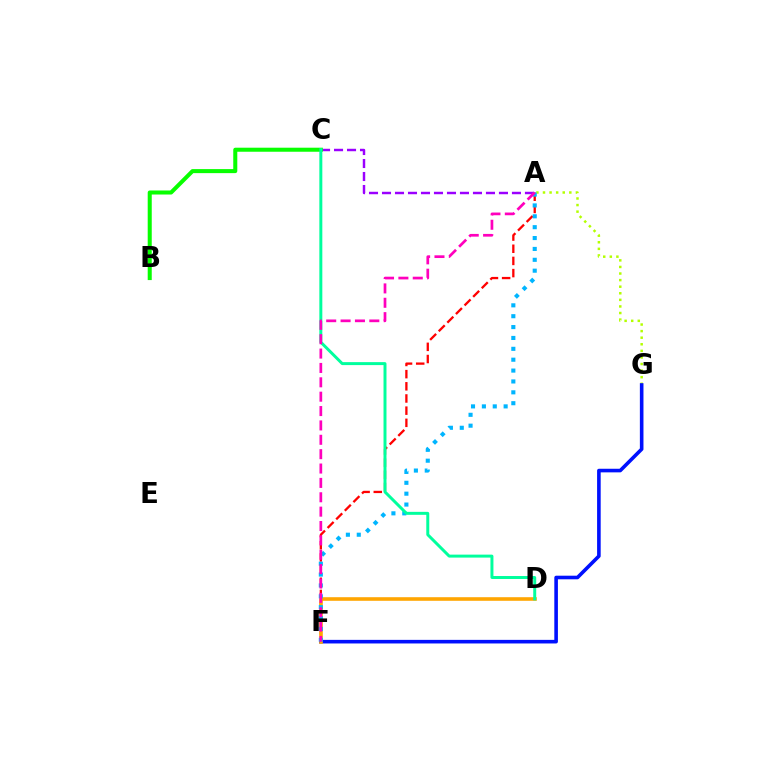{('A', 'C'): [{'color': '#9b00ff', 'line_style': 'dashed', 'thickness': 1.77}], ('A', 'G'): [{'color': '#b3ff00', 'line_style': 'dotted', 'thickness': 1.79}], ('F', 'G'): [{'color': '#0010ff', 'line_style': 'solid', 'thickness': 2.59}], ('B', 'C'): [{'color': '#08ff00', 'line_style': 'solid', 'thickness': 2.91}], ('A', 'F'): [{'color': '#ff0000', 'line_style': 'dashed', 'thickness': 1.65}, {'color': '#00b5ff', 'line_style': 'dotted', 'thickness': 2.95}, {'color': '#ff00bd', 'line_style': 'dashed', 'thickness': 1.95}], ('D', 'F'): [{'color': '#ffa500', 'line_style': 'solid', 'thickness': 2.59}], ('C', 'D'): [{'color': '#00ff9d', 'line_style': 'solid', 'thickness': 2.14}]}